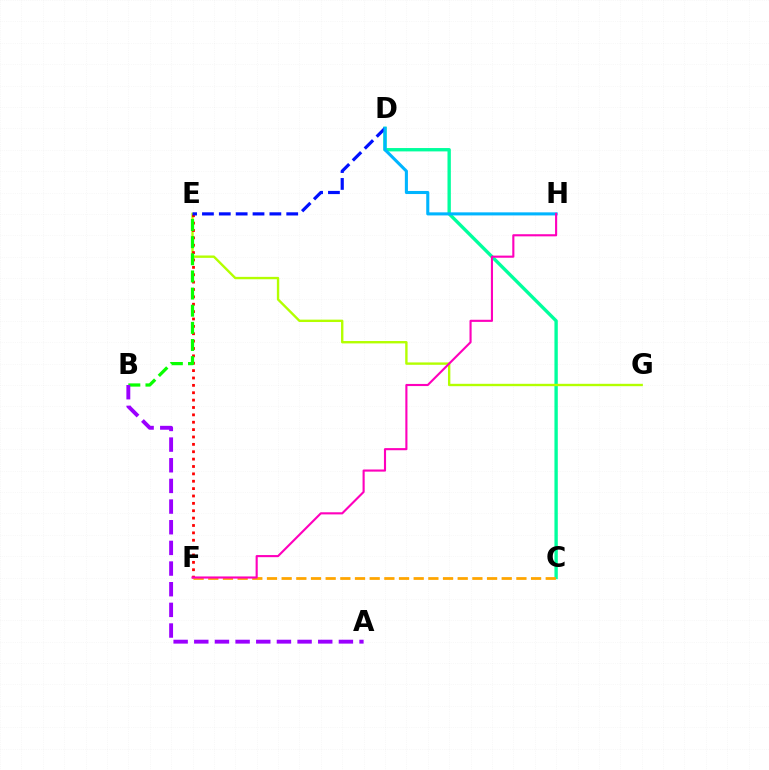{('C', 'D'): [{'color': '#00ff9d', 'line_style': 'solid', 'thickness': 2.42}], ('E', 'G'): [{'color': '#b3ff00', 'line_style': 'solid', 'thickness': 1.71}], ('E', 'F'): [{'color': '#ff0000', 'line_style': 'dotted', 'thickness': 2.0}], ('D', 'E'): [{'color': '#0010ff', 'line_style': 'dashed', 'thickness': 2.29}], ('B', 'E'): [{'color': '#08ff00', 'line_style': 'dashed', 'thickness': 2.33}], ('C', 'F'): [{'color': '#ffa500', 'line_style': 'dashed', 'thickness': 1.99}], ('D', 'H'): [{'color': '#00b5ff', 'line_style': 'solid', 'thickness': 2.21}], ('F', 'H'): [{'color': '#ff00bd', 'line_style': 'solid', 'thickness': 1.53}], ('A', 'B'): [{'color': '#9b00ff', 'line_style': 'dashed', 'thickness': 2.81}]}